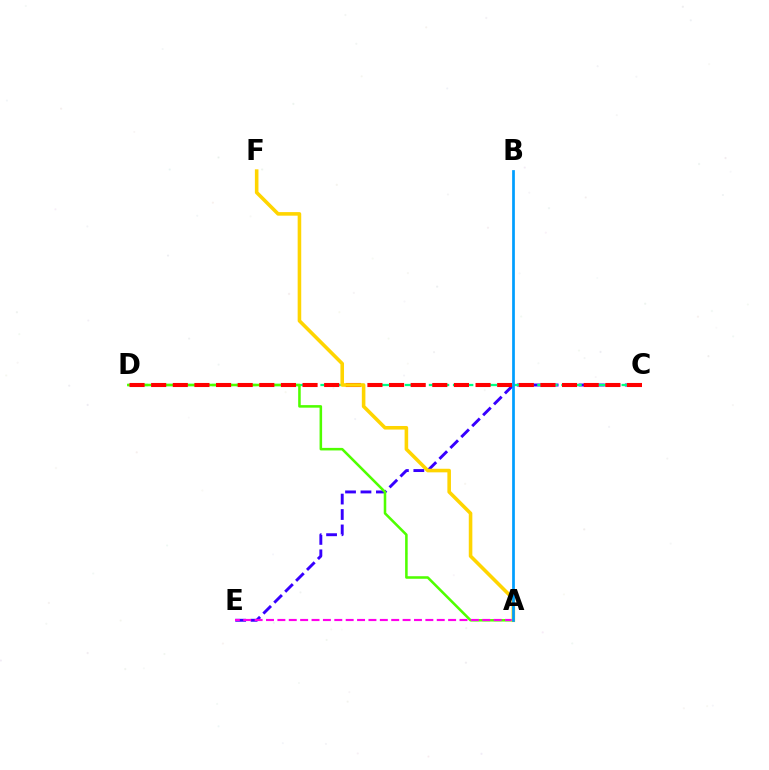{('C', 'E'): [{'color': '#3700ff', 'line_style': 'dashed', 'thickness': 2.1}], ('C', 'D'): [{'color': '#00ff86', 'line_style': 'dashed', 'thickness': 1.64}, {'color': '#ff0000', 'line_style': 'dashed', 'thickness': 2.94}], ('A', 'D'): [{'color': '#4fff00', 'line_style': 'solid', 'thickness': 1.84}], ('A', 'E'): [{'color': '#ff00ed', 'line_style': 'dashed', 'thickness': 1.55}], ('A', 'F'): [{'color': '#ffd500', 'line_style': 'solid', 'thickness': 2.58}], ('A', 'B'): [{'color': '#009eff', 'line_style': 'solid', 'thickness': 1.96}]}